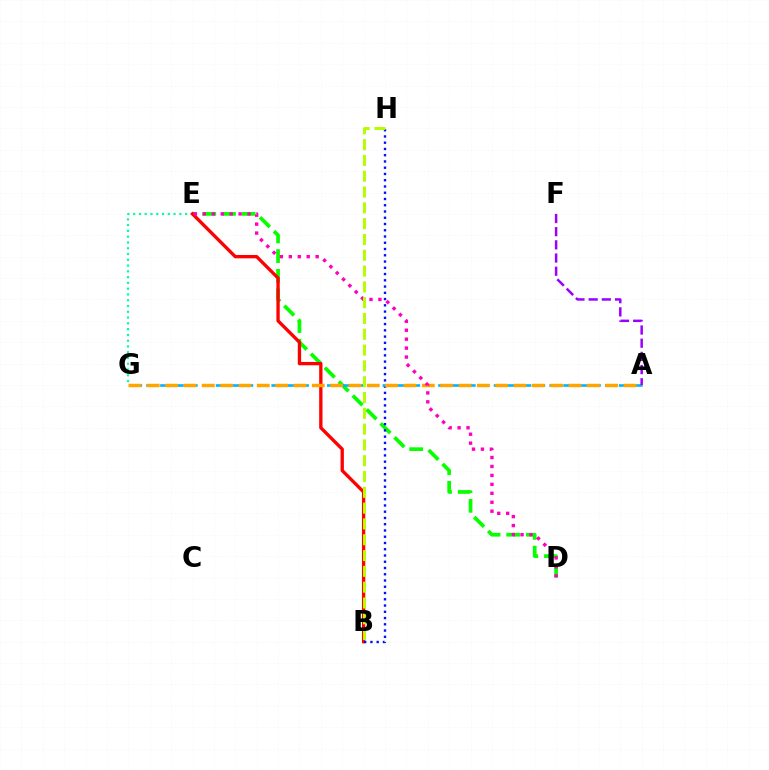{('D', 'E'): [{'color': '#08ff00', 'line_style': 'dashed', 'thickness': 2.68}, {'color': '#ff00bd', 'line_style': 'dotted', 'thickness': 2.43}], ('E', 'G'): [{'color': '#00ff9d', 'line_style': 'dotted', 'thickness': 1.57}], ('B', 'E'): [{'color': '#ff0000', 'line_style': 'solid', 'thickness': 2.4}], ('B', 'H'): [{'color': '#0010ff', 'line_style': 'dotted', 'thickness': 1.7}, {'color': '#b3ff00', 'line_style': 'dashed', 'thickness': 2.15}], ('A', 'G'): [{'color': '#00b5ff', 'line_style': 'dashed', 'thickness': 1.89}, {'color': '#ffa500', 'line_style': 'dashed', 'thickness': 2.49}], ('A', 'F'): [{'color': '#9b00ff', 'line_style': 'dashed', 'thickness': 1.79}]}